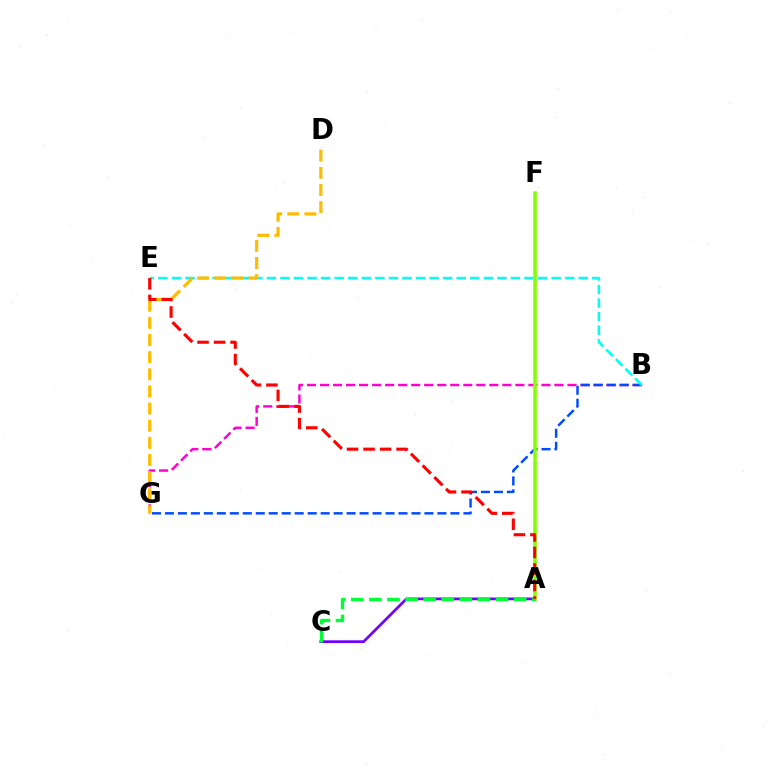{('B', 'G'): [{'color': '#ff00cf', 'line_style': 'dashed', 'thickness': 1.77}, {'color': '#004bff', 'line_style': 'dashed', 'thickness': 1.76}], ('B', 'E'): [{'color': '#00fff6', 'line_style': 'dashed', 'thickness': 1.84}], ('D', 'G'): [{'color': '#ffbd00', 'line_style': 'dashed', 'thickness': 2.33}], ('A', 'C'): [{'color': '#7200ff', 'line_style': 'solid', 'thickness': 1.97}, {'color': '#00ff39', 'line_style': 'dashed', 'thickness': 2.46}], ('A', 'F'): [{'color': '#84ff00', 'line_style': 'solid', 'thickness': 2.58}], ('A', 'E'): [{'color': '#ff0000', 'line_style': 'dashed', 'thickness': 2.25}]}